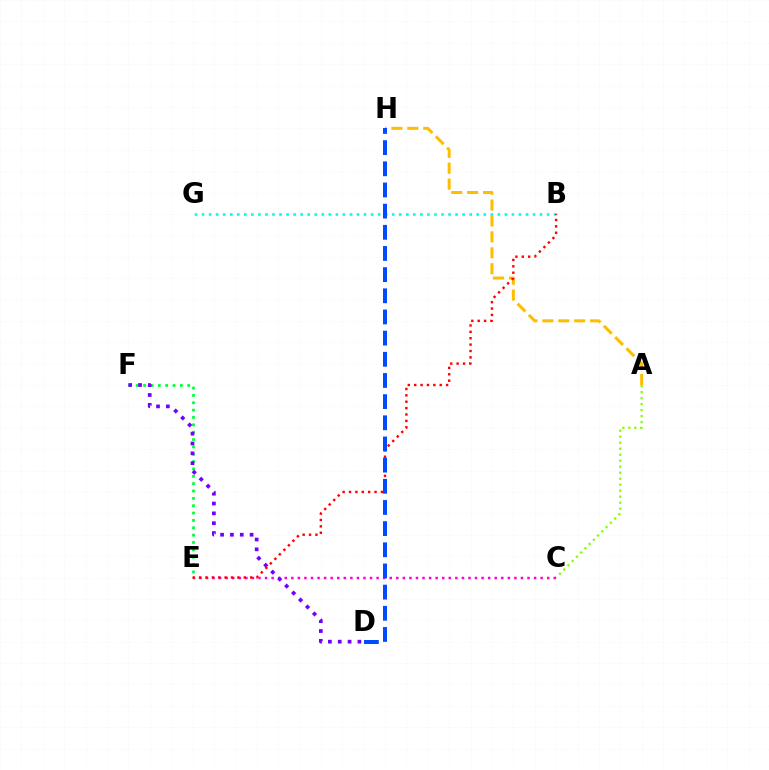{('B', 'G'): [{'color': '#00fff6', 'line_style': 'dotted', 'thickness': 1.91}], ('A', 'C'): [{'color': '#84ff00', 'line_style': 'dotted', 'thickness': 1.63}], ('E', 'F'): [{'color': '#00ff39', 'line_style': 'dotted', 'thickness': 2.0}], ('C', 'E'): [{'color': '#ff00cf', 'line_style': 'dotted', 'thickness': 1.78}], ('D', 'F'): [{'color': '#7200ff', 'line_style': 'dotted', 'thickness': 2.67}], ('A', 'H'): [{'color': '#ffbd00', 'line_style': 'dashed', 'thickness': 2.16}], ('B', 'E'): [{'color': '#ff0000', 'line_style': 'dotted', 'thickness': 1.73}], ('D', 'H'): [{'color': '#004bff', 'line_style': 'dashed', 'thickness': 2.88}]}